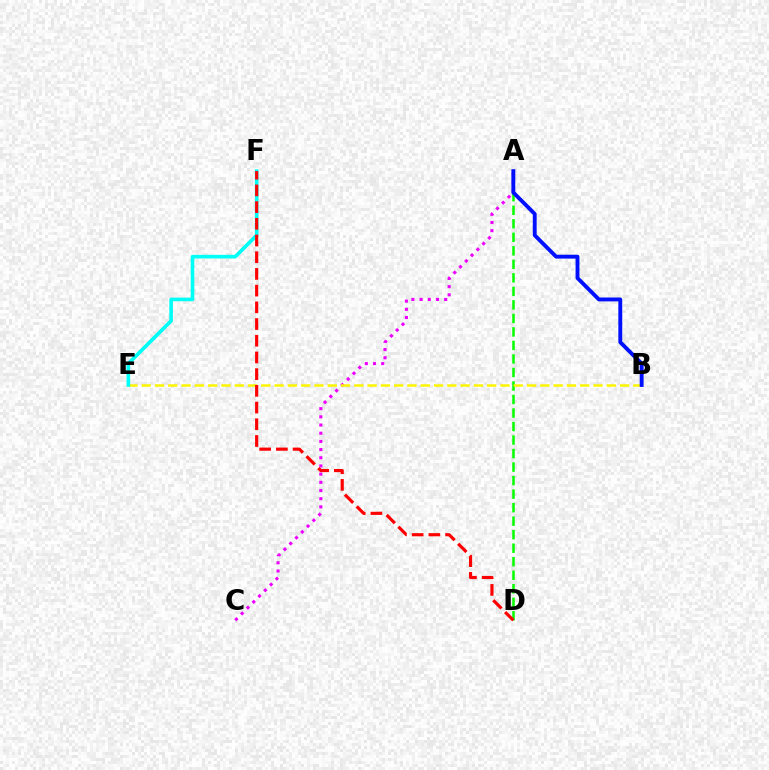{('A', 'D'): [{'color': '#08ff00', 'line_style': 'dashed', 'thickness': 1.84}], ('A', 'C'): [{'color': '#ee00ff', 'line_style': 'dotted', 'thickness': 2.22}], ('B', 'E'): [{'color': '#fcf500', 'line_style': 'dashed', 'thickness': 1.81}], ('E', 'F'): [{'color': '#00fff6', 'line_style': 'solid', 'thickness': 2.61}], ('D', 'F'): [{'color': '#ff0000', 'line_style': 'dashed', 'thickness': 2.27}], ('A', 'B'): [{'color': '#0010ff', 'line_style': 'solid', 'thickness': 2.79}]}